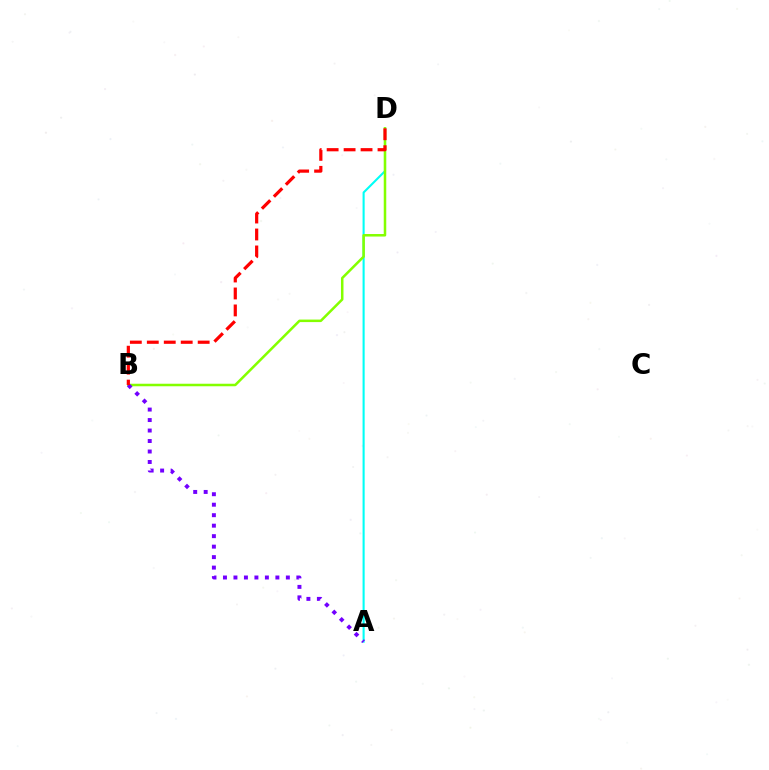{('A', 'D'): [{'color': '#00fff6', 'line_style': 'solid', 'thickness': 1.51}], ('B', 'D'): [{'color': '#84ff00', 'line_style': 'solid', 'thickness': 1.81}, {'color': '#ff0000', 'line_style': 'dashed', 'thickness': 2.3}], ('A', 'B'): [{'color': '#7200ff', 'line_style': 'dotted', 'thickness': 2.85}]}